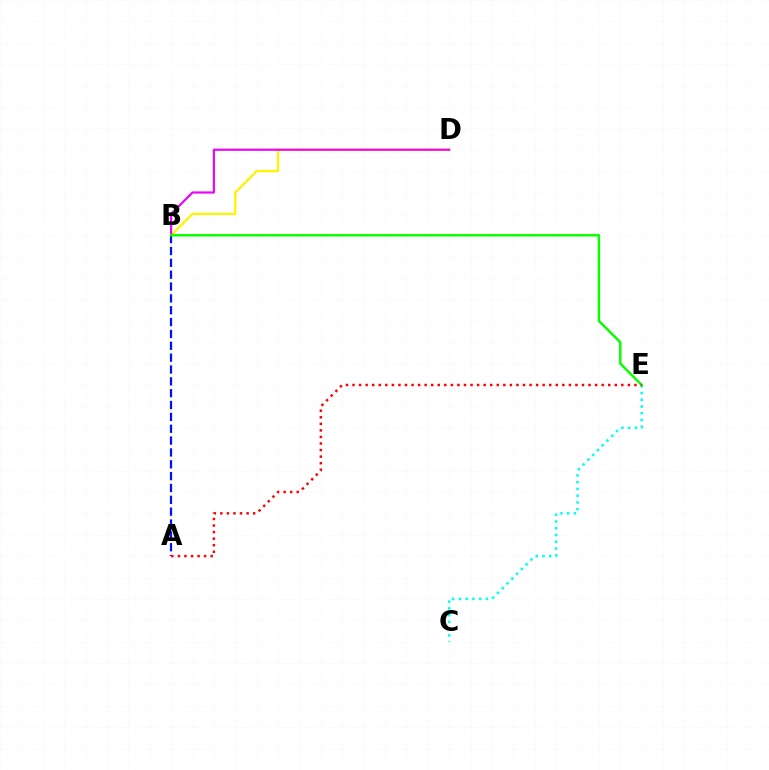{('C', 'E'): [{'color': '#00fff6', 'line_style': 'dotted', 'thickness': 1.83}], ('B', 'D'): [{'color': '#fcf500', 'line_style': 'solid', 'thickness': 1.63}, {'color': '#ee00ff', 'line_style': 'solid', 'thickness': 1.56}], ('A', 'B'): [{'color': '#0010ff', 'line_style': 'dashed', 'thickness': 1.61}], ('B', 'E'): [{'color': '#08ff00', 'line_style': 'solid', 'thickness': 1.76}], ('A', 'E'): [{'color': '#ff0000', 'line_style': 'dotted', 'thickness': 1.78}]}